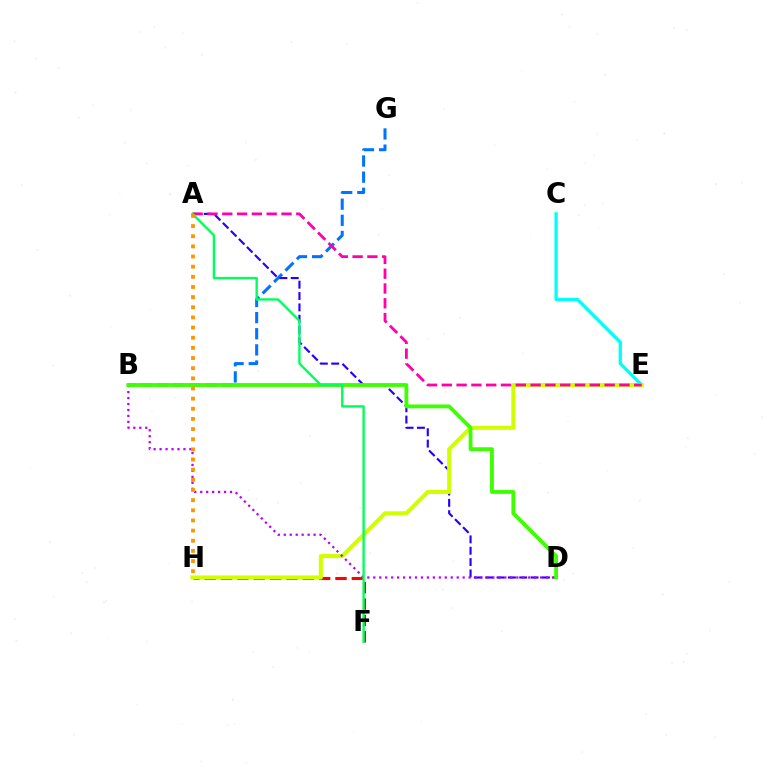{('F', 'H'): [{'color': '#ff0000', 'line_style': 'dashed', 'thickness': 2.22}], ('B', 'G'): [{'color': '#0074ff', 'line_style': 'dashed', 'thickness': 2.19}], ('A', 'D'): [{'color': '#2500ff', 'line_style': 'dashed', 'thickness': 1.54}], ('C', 'E'): [{'color': '#00fff6', 'line_style': 'solid', 'thickness': 2.38}], ('E', 'H'): [{'color': '#d1ff00', 'line_style': 'solid', 'thickness': 2.92}], ('B', 'D'): [{'color': '#b900ff', 'line_style': 'dotted', 'thickness': 1.62}, {'color': '#3dff00', 'line_style': 'solid', 'thickness': 2.75}], ('A', 'E'): [{'color': '#ff00ac', 'line_style': 'dashed', 'thickness': 2.01}], ('A', 'F'): [{'color': '#00ff5c', 'line_style': 'solid', 'thickness': 1.7}], ('A', 'H'): [{'color': '#ff9400', 'line_style': 'dotted', 'thickness': 2.76}]}